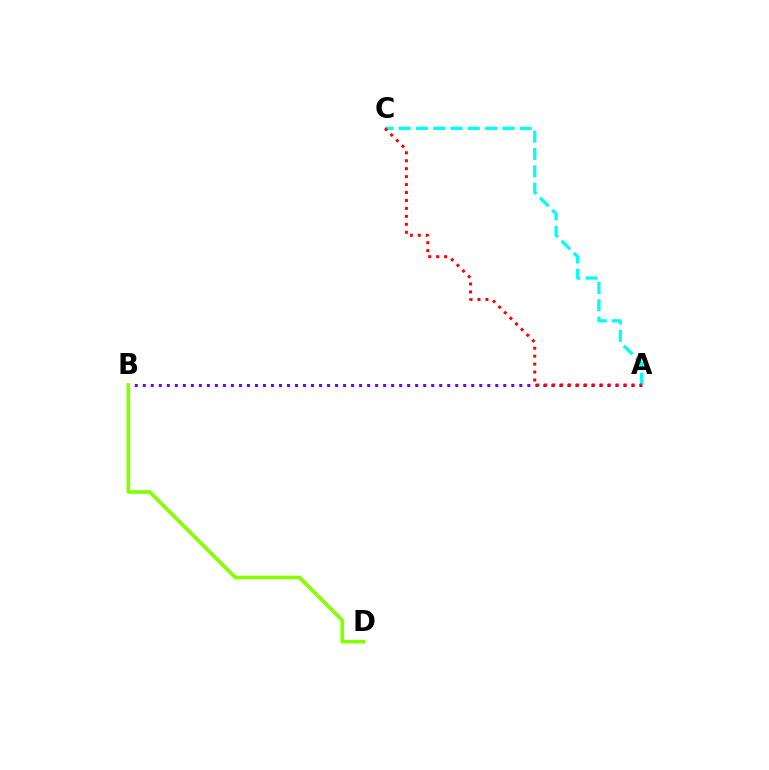{('A', 'B'): [{'color': '#7200ff', 'line_style': 'dotted', 'thickness': 2.18}], ('B', 'D'): [{'color': '#84ff00', 'line_style': 'solid', 'thickness': 2.63}], ('A', 'C'): [{'color': '#00fff6', 'line_style': 'dashed', 'thickness': 2.35}, {'color': '#ff0000', 'line_style': 'dotted', 'thickness': 2.16}]}